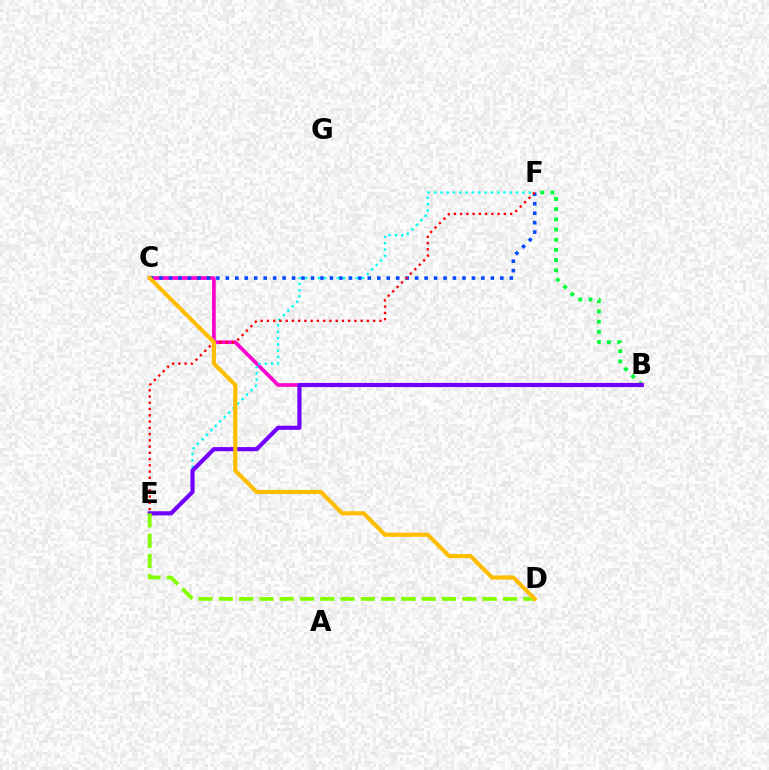{('B', 'F'): [{'color': '#00ff39', 'line_style': 'dotted', 'thickness': 2.77}], ('B', 'C'): [{'color': '#ff00cf', 'line_style': 'solid', 'thickness': 2.63}], ('E', 'F'): [{'color': '#00fff6', 'line_style': 'dotted', 'thickness': 1.71}, {'color': '#ff0000', 'line_style': 'dotted', 'thickness': 1.7}], ('B', 'E'): [{'color': '#7200ff', 'line_style': 'solid', 'thickness': 2.99}], ('D', 'E'): [{'color': '#84ff00', 'line_style': 'dashed', 'thickness': 2.76}], ('C', 'F'): [{'color': '#004bff', 'line_style': 'dotted', 'thickness': 2.57}], ('C', 'D'): [{'color': '#ffbd00', 'line_style': 'solid', 'thickness': 2.96}]}